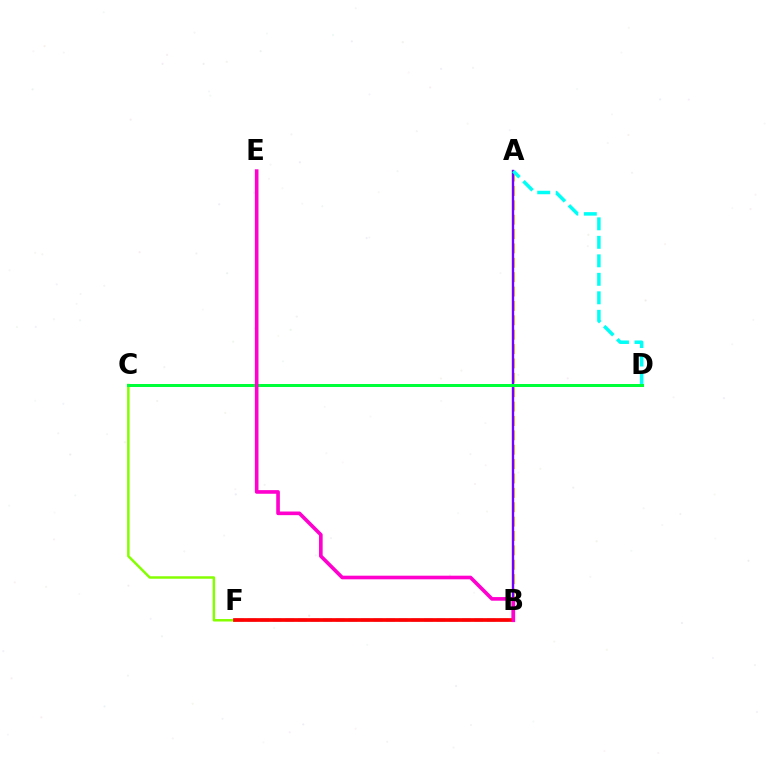{('A', 'B'): [{'color': '#ffbd00', 'line_style': 'dashed', 'thickness': 1.95}, {'color': '#7200ff', 'line_style': 'solid', 'thickness': 1.71}], ('B', 'F'): [{'color': '#004bff', 'line_style': 'dashed', 'thickness': 1.71}, {'color': '#ff0000', 'line_style': 'solid', 'thickness': 2.67}], ('C', 'F'): [{'color': '#84ff00', 'line_style': 'solid', 'thickness': 1.79}], ('A', 'D'): [{'color': '#00fff6', 'line_style': 'dashed', 'thickness': 2.51}], ('C', 'D'): [{'color': '#00ff39', 'line_style': 'solid', 'thickness': 2.16}], ('B', 'E'): [{'color': '#ff00cf', 'line_style': 'solid', 'thickness': 2.61}]}